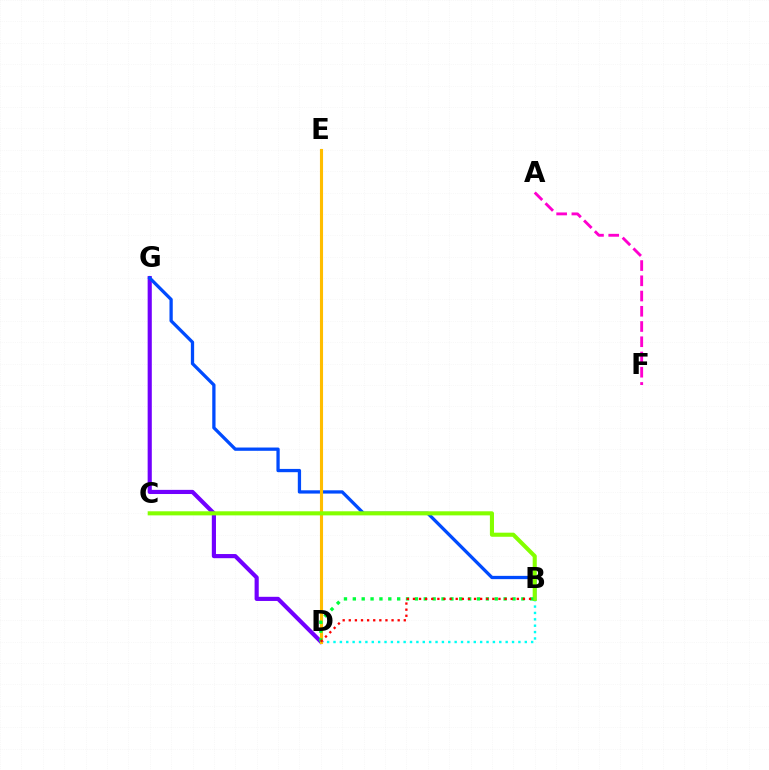{('B', 'D'): [{'color': '#00fff6', 'line_style': 'dotted', 'thickness': 1.73}, {'color': '#00ff39', 'line_style': 'dotted', 'thickness': 2.41}, {'color': '#ff0000', 'line_style': 'dotted', 'thickness': 1.66}], ('D', 'G'): [{'color': '#7200ff', 'line_style': 'solid', 'thickness': 2.99}], ('B', 'G'): [{'color': '#004bff', 'line_style': 'solid', 'thickness': 2.36}], ('D', 'E'): [{'color': '#ffbd00', 'line_style': 'solid', 'thickness': 2.24}], ('A', 'F'): [{'color': '#ff00cf', 'line_style': 'dashed', 'thickness': 2.07}], ('B', 'C'): [{'color': '#84ff00', 'line_style': 'solid', 'thickness': 2.94}]}